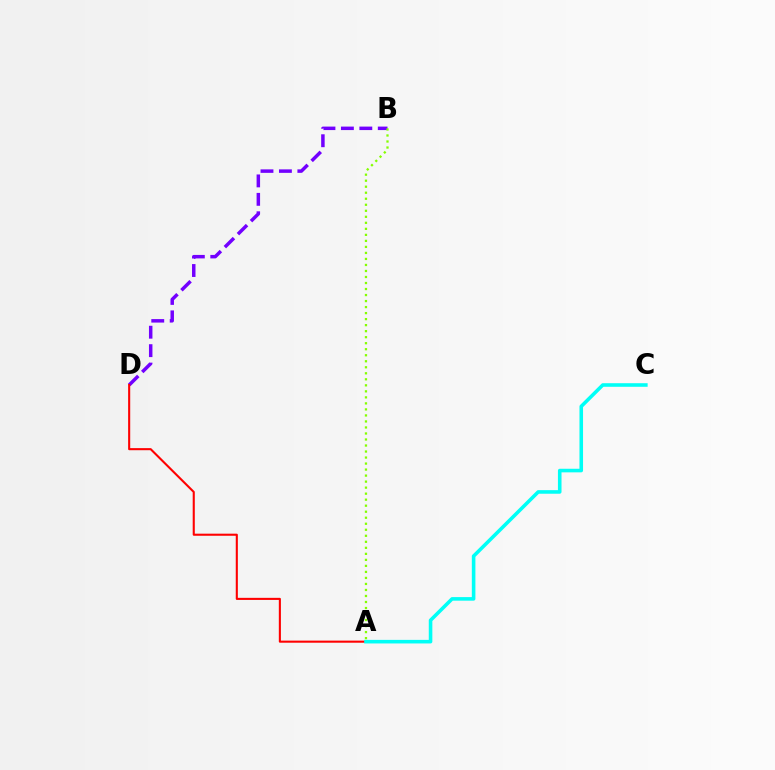{('B', 'D'): [{'color': '#7200ff', 'line_style': 'dashed', 'thickness': 2.5}], ('A', 'D'): [{'color': '#ff0000', 'line_style': 'solid', 'thickness': 1.5}], ('A', 'C'): [{'color': '#00fff6', 'line_style': 'solid', 'thickness': 2.58}], ('A', 'B'): [{'color': '#84ff00', 'line_style': 'dotted', 'thickness': 1.64}]}